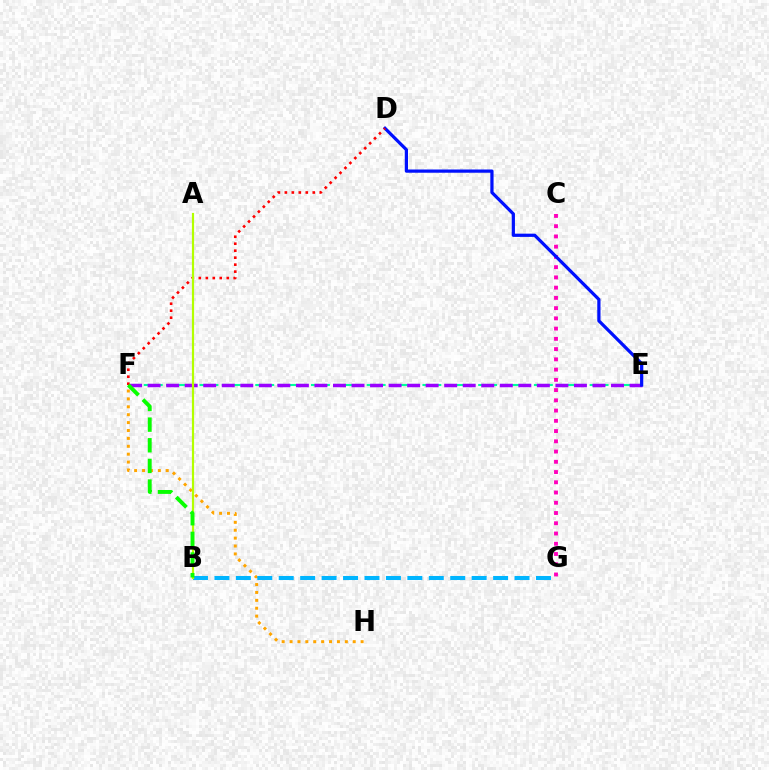{('E', 'F'): [{'color': '#00ff9d', 'line_style': 'dashed', 'thickness': 1.51}, {'color': '#9b00ff', 'line_style': 'dashed', 'thickness': 2.52}], ('C', 'G'): [{'color': '#ff00bd', 'line_style': 'dotted', 'thickness': 2.78}], ('D', 'E'): [{'color': '#0010ff', 'line_style': 'solid', 'thickness': 2.33}], ('F', 'H'): [{'color': '#ffa500', 'line_style': 'dotted', 'thickness': 2.15}], ('B', 'G'): [{'color': '#00b5ff', 'line_style': 'dashed', 'thickness': 2.91}], ('D', 'F'): [{'color': '#ff0000', 'line_style': 'dotted', 'thickness': 1.9}], ('A', 'B'): [{'color': '#b3ff00', 'line_style': 'solid', 'thickness': 1.58}], ('B', 'F'): [{'color': '#08ff00', 'line_style': 'dashed', 'thickness': 2.8}]}